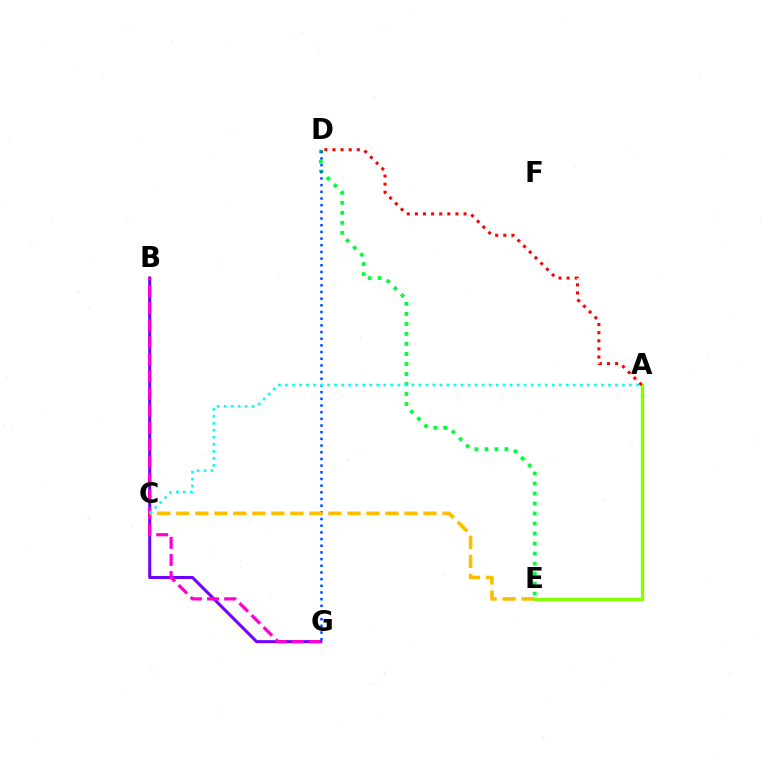{('B', 'G'): [{'color': '#7200ff', 'line_style': 'solid', 'thickness': 2.2}, {'color': '#ff00cf', 'line_style': 'dashed', 'thickness': 2.32}], ('D', 'E'): [{'color': '#00ff39', 'line_style': 'dotted', 'thickness': 2.72}], ('D', 'G'): [{'color': '#004bff', 'line_style': 'dotted', 'thickness': 1.81}], ('C', 'E'): [{'color': '#ffbd00', 'line_style': 'dashed', 'thickness': 2.58}], ('A', 'C'): [{'color': '#00fff6', 'line_style': 'dotted', 'thickness': 1.91}], ('A', 'E'): [{'color': '#84ff00', 'line_style': 'solid', 'thickness': 2.44}], ('A', 'D'): [{'color': '#ff0000', 'line_style': 'dotted', 'thickness': 2.2}]}